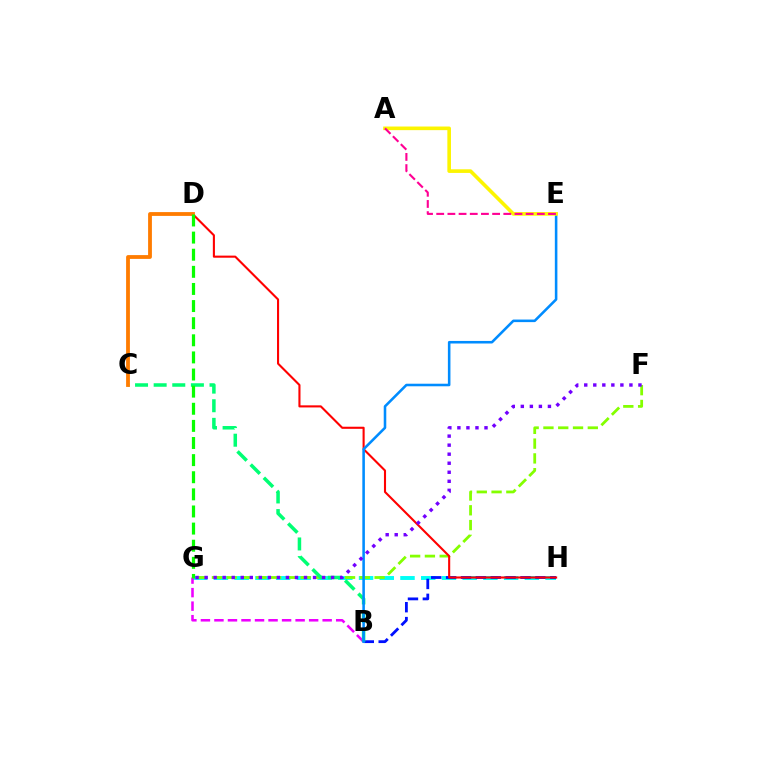{('G', 'H'): [{'color': '#00fff6', 'line_style': 'dashed', 'thickness': 2.82}], ('F', 'G'): [{'color': '#84ff00', 'line_style': 'dashed', 'thickness': 2.01}, {'color': '#7200ff', 'line_style': 'dotted', 'thickness': 2.45}], ('B', 'H'): [{'color': '#0010ff', 'line_style': 'dashed', 'thickness': 2.02}], ('B', 'G'): [{'color': '#ee00ff', 'line_style': 'dashed', 'thickness': 1.84}], ('B', 'C'): [{'color': '#00ff74', 'line_style': 'dashed', 'thickness': 2.53}], ('D', 'H'): [{'color': '#ff0000', 'line_style': 'solid', 'thickness': 1.51}], ('B', 'E'): [{'color': '#008cff', 'line_style': 'solid', 'thickness': 1.85}], ('A', 'E'): [{'color': '#fcf500', 'line_style': 'solid', 'thickness': 2.61}, {'color': '#ff0094', 'line_style': 'dashed', 'thickness': 1.52}], ('C', 'D'): [{'color': '#ff7c00', 'line_style': 'solid', 'thickness': 2.74}], ('D', 'G'): [{'color': '#08ff00', 'line_style': 'dashed', 'thickness': 2.33}]}